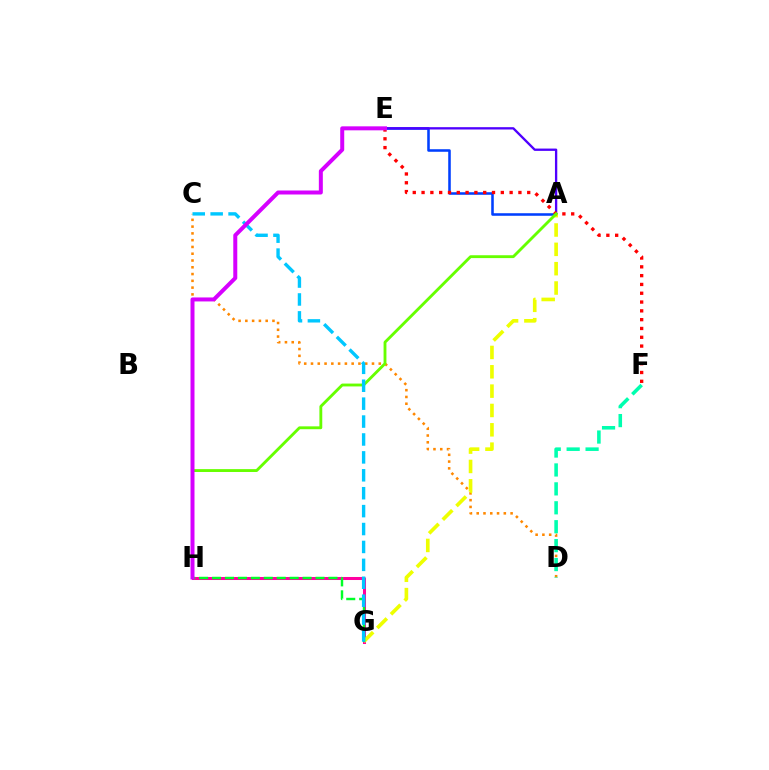{('A', 'E'): [{'color': '#003fff', 'line_style': 'solid', 'thickness': 1.84}, {'color': '#4f00ff', 'line_style': 'solid', 'thickness': 1.67}], ('C', 'D'): [{'color': '#ff8800', 'line_style': 'dotted', 'thickness': 1.84}], ('G', 'H'): [{'color': '#ff00a0', 'line_style': 'solid', 'thickness': 2.18}, {'color': '#00ff27', 'line_style': 'dashed', 'thickness': 1.76}], ('A', 'G'): [{'color': '#eeff00', 'line_style': 'dashed', 'thickness': 2.63}], ('E', 'F'): [{'color': '#ff0000', 'line_style': 'dotted', 'thickness': 2.39}], ('A', 'H'): [{'color': '#66ff00', 'line_style': 'solid', 'thickness': 2.06}], ('C', 'G'): [{'color': '#00c7ff', 'line_style': 'dashed', 'thickness': 2.43}], ('D', 'F'): [{'color': '#00ffaf', 'line_style': 'dashed', 'thickness': 2.57}], ('E', 'H'): [{'color': '#d600ff', 'line_style': 'solid', 'thickness': 2.87}]}